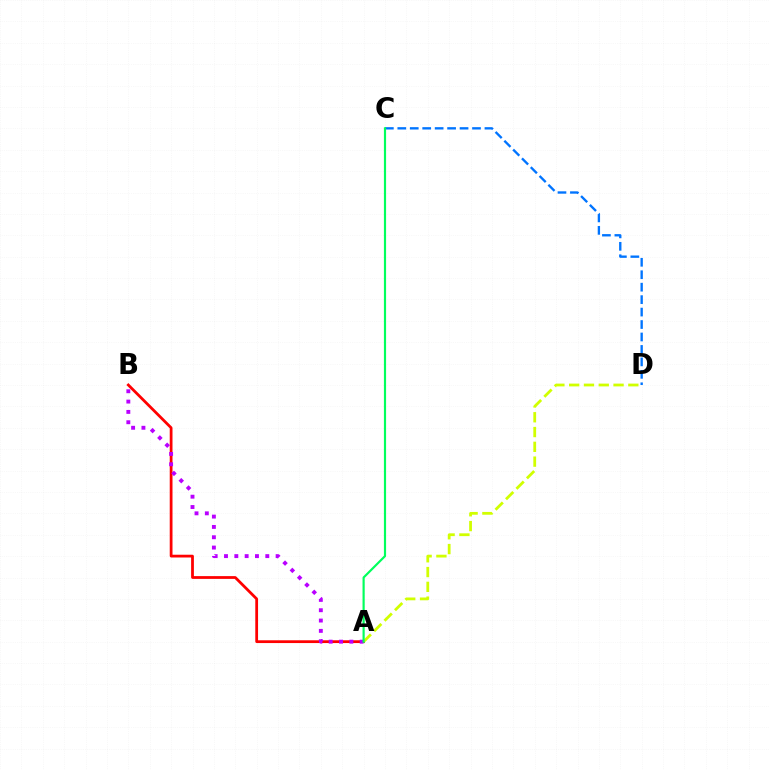{('C', 'D'): [{'color': '#0074ff', 'line_style': 'dashed', 'thickness': 1.69}], ('A', 'B'): [{'color': '#ff0000', 'line_style': 'solid', 'thickness': 2.0}, {'color': '#b900ff', 'line_style': 'dotted', 'thickness': 2.81}], ('A', 'D'): [{'color': '#d1ff00', 'line_style': 'dashed', 'thickness': 2.01}], ('A', 'C'): [{'color': '#00ff5c', 'line_style': 'solid', 'thickness': 1.56}]}